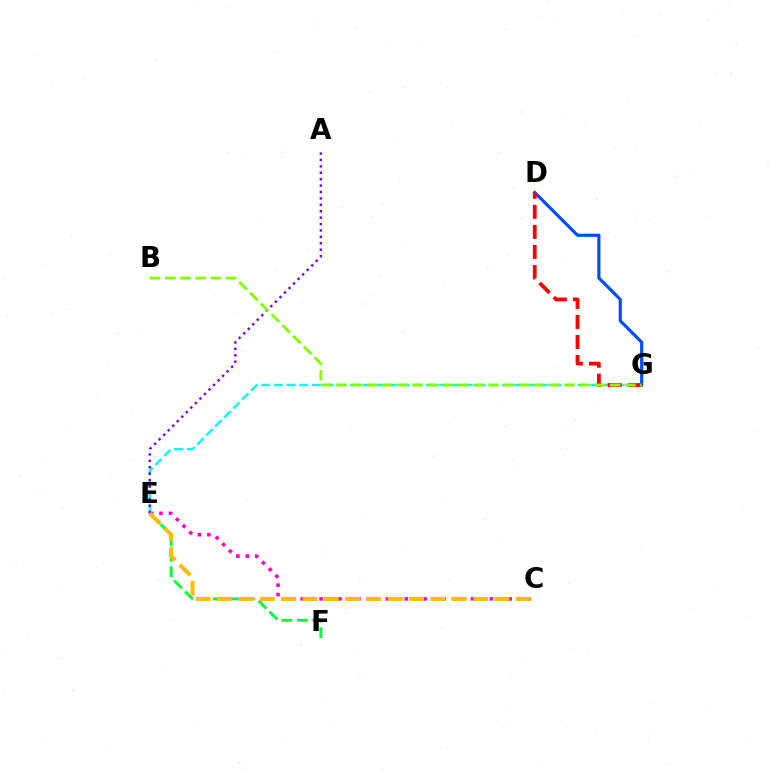{('E', 'F'): [{'color': '#00ff39', 'line_style': 'dashed', 'thickness': 2.1}], ('D', 'G'): [{'color': '#004bff', 'line_style': 'solid', 'thickness': 2.24}, {'color': '#ff0000', 'line_style': 'dashed', 'thickness': 2.72}], ('E', 'G'): [{'color': '#00fff6', 'line_style': 'dashed', 'thickness': 1.72}], ('C', 'E'): [{'color': '#ff00cf', 'line_style': 'dotted', 'thickness': 2.57}, {'color': '#ffbd00', 'line_style': 'dashed', 'thickness': 2.9}], ('A', 'E'): [{'color': '#7200ff', 'line_style': 'dotted', 'thickness': 1.74}], ('B', 'G'): [{'color': '#84ff00', 'line_style': 'dashed', 'thickness': 2.07}]}